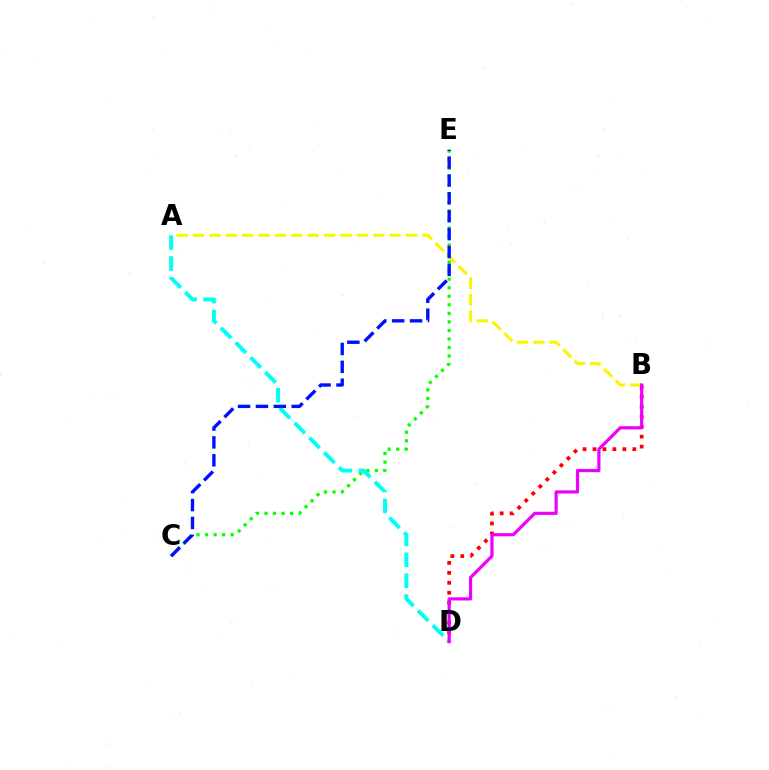{('B', 'D'): [{'color': '#ff0000', 'line_style': 'dotted', 'thickness': 2.7}, {'color': '#ee00ff', 'line_style': 'solid', 'thickness': 2.3}], ('A', 'B'): [{'color': '#fcf500', 'line_style': 'dashed', 'thickness': 2.23}], ('C', 'E'): [{'color': '#08ff00', 'line_style': 'dotted', 'thickness': 2.32}, {'color': '#0010ff', 'line_style': 'dashed', 'thickness': 2.43}], ('A', 'D'): [{'color': '#00fff6', 'line_style': 'dashed', 'thickness': 2.84}]}